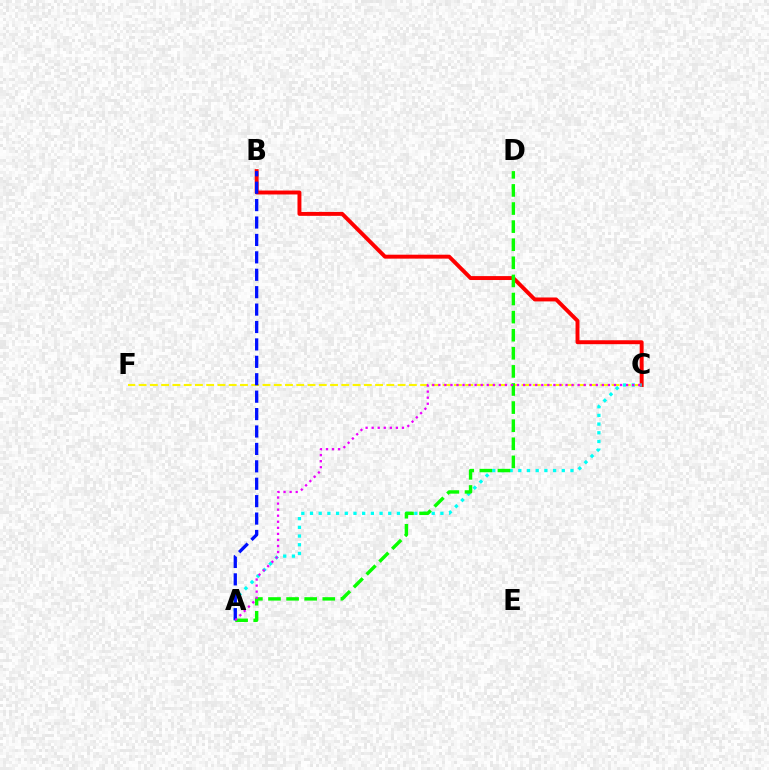{('C', 'F'): [{'color': '#fcf500', 'line_style': 'dashed', 'thickness': 1.53}], ('B', 'C'): [{'color': '#ff0000', 'line_style': 'solid', 'thickness': 2.83}], ('A', 'C'): [{'color': '#00fff6', 'line_style': 'dotted', 'thickness': 2.36}, {'color': '#ee00ff', 'line_style': 'dotted', 'thickness': 1.65}], ('A', 'D'): [{'color': '#08ff00', 'line_style': 'dashed', 'thickness': 2.46}], ('A', 'B'): [{'color': '#0010ff', 'line_style': 'dashed', 'thickness': 2.37}]}